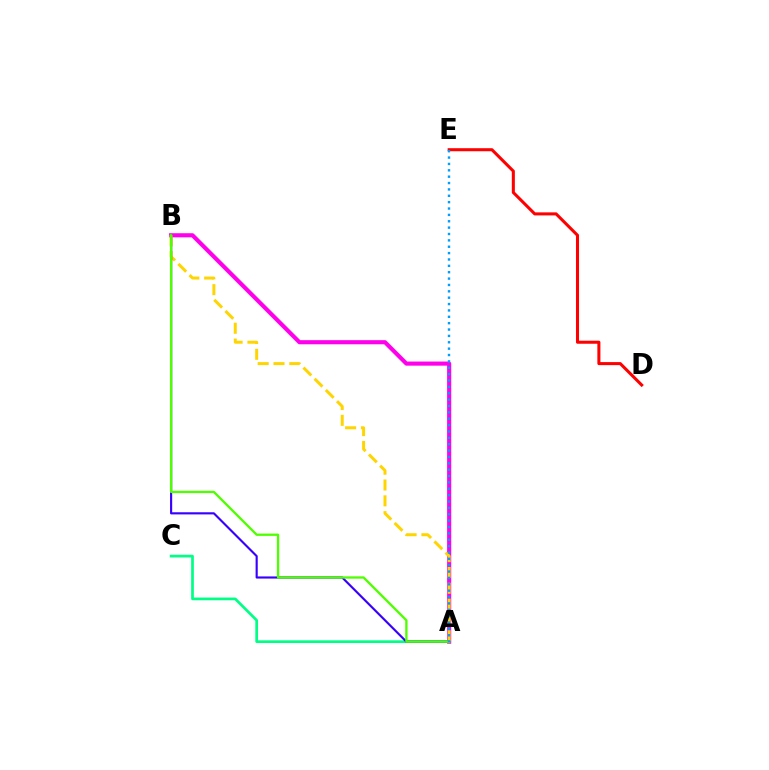{('A', 'B'): [{'color': '#ff00ed', 'line_style': 'solid', 'thickness': 2.96}, {'color': '#ffd500', 'line_style': 'dashed', 'thickness': 2.15}, {'color': '#3700ff', 'line_style': 'solid', 'thickness': 1.54}, {'color': '#4fff00', 'line_style': 'solid', 'thickness': 1.67}], ('A', 'C'): [{'color': '#00ff86', 'line_style': 'solid', 'thickness': 1.95}], ('D', 'E'): [{'color': '#ff0000', 'line_style': 'solid', 'thickness': 2.19}], ('A', 'E'): [{'color': '#009eff', 'line_style': 'dotted', 'thickness': 1.73}]}